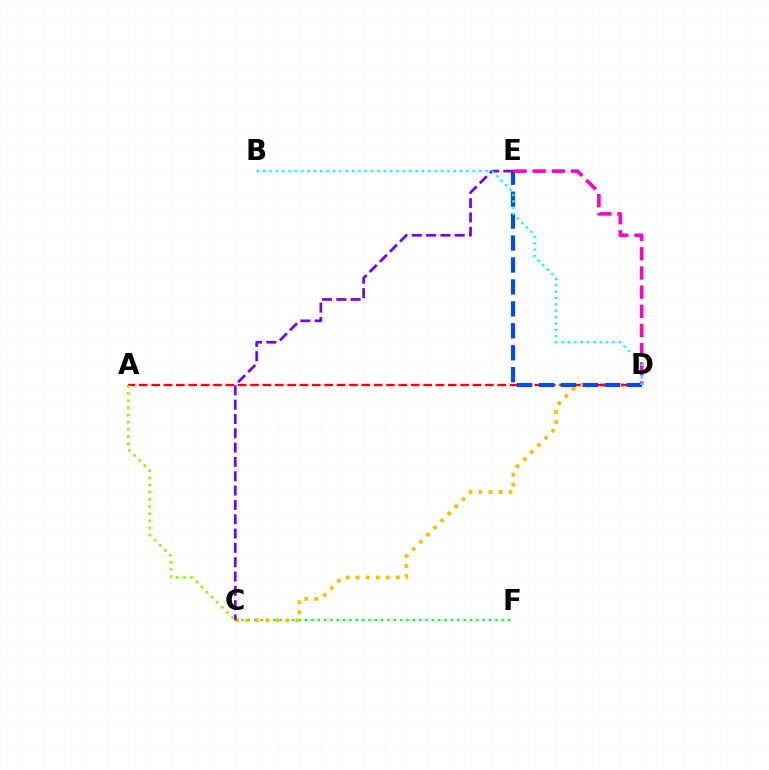{('C', 'F'): [{'color': '#00ff39', 'line_style': 'dotted', 'thickness': 1.72}], ('C', 'D'): [{'color': '#ffbd00', 'line_style': 'dotted', 'thickness': 2.73}], ('A', 'D'): [{'color': '#ff0000', 'line_style': 'dashed', 'thickness': 1.68}], ('D', 'E'): [{'color': '#004bff', 'line_style': 'dashed', 'thickness': 2.98}, {'color': '#ff00cf', 'line_style': 'dashed', 'thickness': 2.61}], ('C', 'E'): [{'color': '#7200ff', 'line_style': 'dashed', 'thickness': 1.95}], ('A', 'C'): [{'color': '#84ff00', 'line_style': 'dotted', 'thickness': 1.95}], ('B', 'D'): [{'color': '#00fff6', 'line_style': 'dotted', 'thickness': 1.73}]}